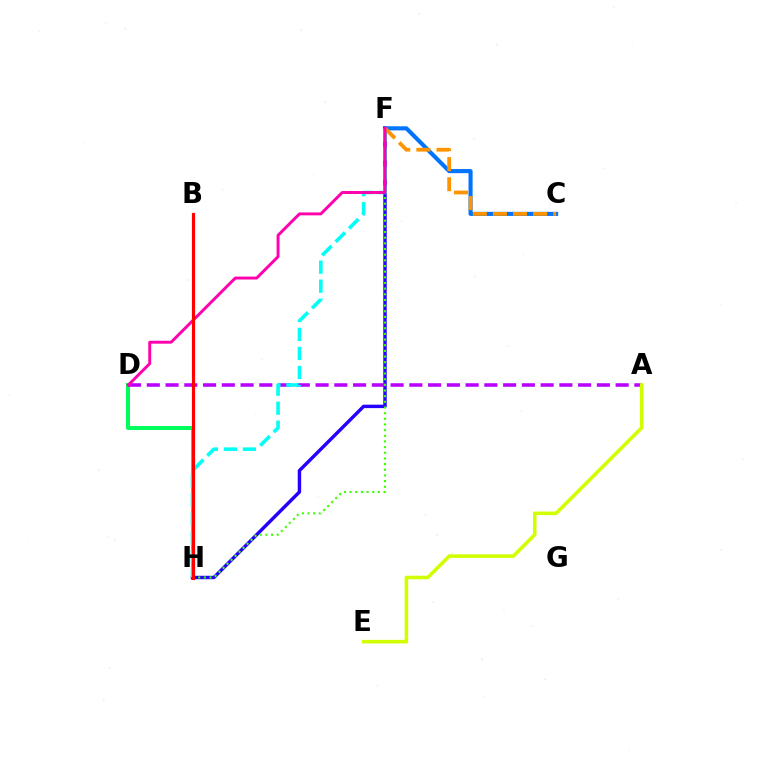{('C', 'F'): [{'color': '#0074ff', 'line_style': 'solid', 'thickness': 2.95}, {'color': '#ff9400', 'line_style': 'dashed', 'thickness': 2.73}], ('D', 'H'): [{'color': '#00ff5c', 'line_style': 'solid', 'thickness': 2.89}], ('F', 'H'): [{'color': '#2500ff', 'line_style': 'solid', 'thickness': 2.47}, {'color': '#00fff6', 'line_style': 'dashed', 'thickness': 2.59}, {'color': '#3dff00', 'line_style': 'dotted', 'thickness': 1.54}], ('A', 'D'): [{'color': '#b900ff', 'line_style': 'dashed', 'thickness': 2.55}], ('A', 'E'): [{'color': '#d1ff00', 'line_style': 'solid', 'thickness': 2.58}], ('D', 'F'): [{'color': '#ff00ac', 'line_style': 'solid', 'thickness': 2.11}], ('B', 'H'): [{'color': '#ff0000', 'line_style': 'solid', 'thickness': 2.27}]}